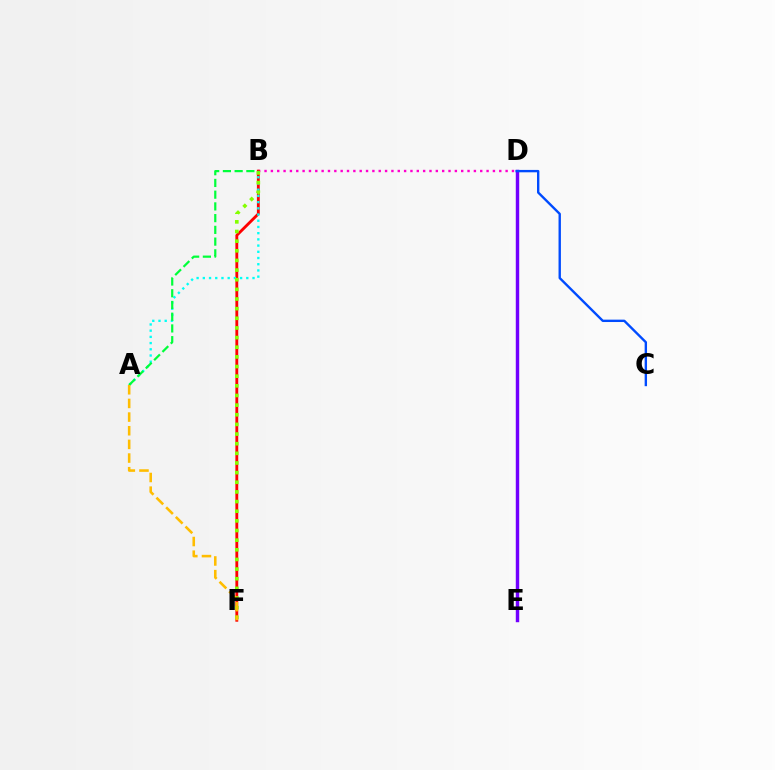{('B', 'D'): [{'color': '#ff00cf', 'line_style': 'dotted', 'thickness': 1.72}], ('D', 'E'): [{'color': '#7200ff', 'line_style': 'solid', 'thickness': 2.47}], ('B', 'F'): [{'color': '#ff0000', 'line_style': 'solid', 'thickness': 2.05}, {'color': '#84ff00', 'line_style': 'dotted', 'thickness': 2.62}], ('A', 'B'): [{'color': '#00fff6', 'line_style': 'dotted', 'thickness': 1.69}, {'color': '#00ff39', 'line_style': 'dashed', 'thickness': 1.59}], ('C', 'D'): [{'color': '#004bff', 'line_style': 'solid', 'thickness': 1.71}], ('A', 'F'): [{'color': '#ffbd00', 'line_style': 'dashed', 'thickness': 1.86}]}